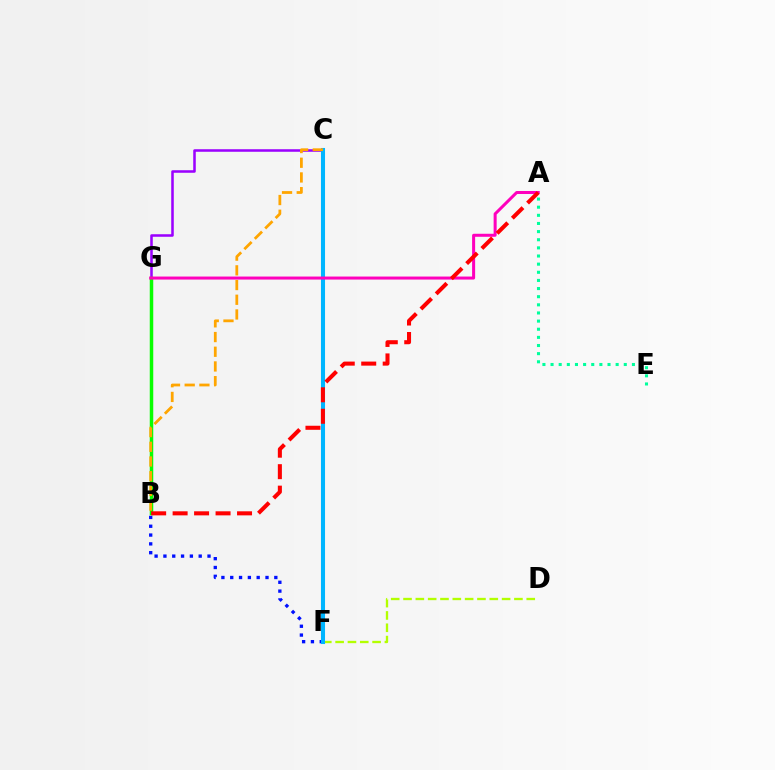{('C', 'G'): [{'color': '#9b00ff', 'line_style': 'solid', 'thickness': 1.83}], ('D', 'F'): [{'color': '#b3ff00', 'line_style': 'dashed', 'thickness': 1.67}], ('B', 'F'): [{'color': '#0010ff', 'line_style': 'dotted', 'thickness': 2.4}], ('C', 'F'): [{'color': '#00b5ff', 'line_style': 'solid', 'thickness': 2.93}], ('B', 'G'): [{'color': '#08ff00', 'line_style': 'solid', 'thickness': 2.51}], ('A', 'G'): [{'color': '#ff00bd', 'line_style': 'solid', 'thickness': 2.17}], ('B', 'C'): [{'color': '#ffa500', 'line_style': 'dashed', 'thickness': 2.0}], ('A', 'B'): [{'color': '#ff0000', 'line_style': 'dashed', 'thickness': 2.92}], ('A', 'E'): [{'color': '#00ff9d', 'line_style': 'dotted', 'thickness': 2.21}]}